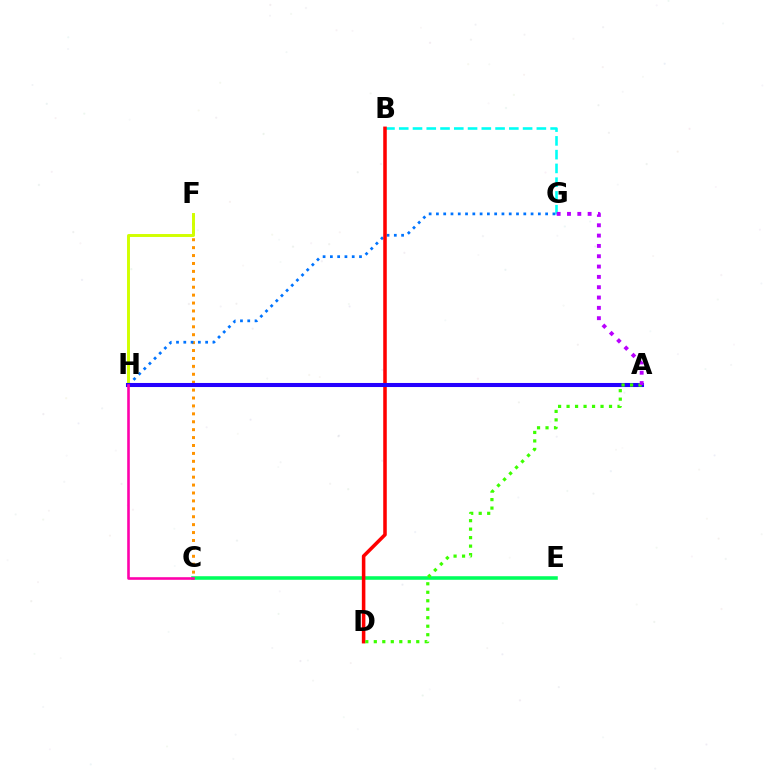{('C', 'F'): [{'color': '#ff9400', 'line_style': 'dotted', 'thickness': 2.15}], ('B', 'G'): [{'color': '#00fff6', 'line_style': 'dashed', 'thickness': 1.87}], ('C', 'E'): [{'color': '#00ff5c', 'line_style': 'solid', 'thickness': 2.57}], ('G', 'H'): [{'color': '#0074ff', 'line_style': 'dotted', 'thickness': 1.98}], ('F', 'H'): [{'color': '#d1ff00', 'line_style': 'solid', 'thickness': 2.11}], ('B', 'D'): [{'color': '#ff0000', 'line_style': 'solid', 'thickness': 2.55}], ('A', 'H'): [{'color': '#2500ff', 'line_style': 'solid', 'thickness': 2.92}], ('A', 'D'): [{'color': '#3dff00', 'line_style': 'dotted', 'thickness': 2.31}], ('C', 'H'): [{'color': '#ff00ac', 'line_style': 'solid', 'thickness': 1.87}], ('A', 'G'): [{'color': '#b900ff', 'line_style': 'dotted', 'thickness': 2.8}]}